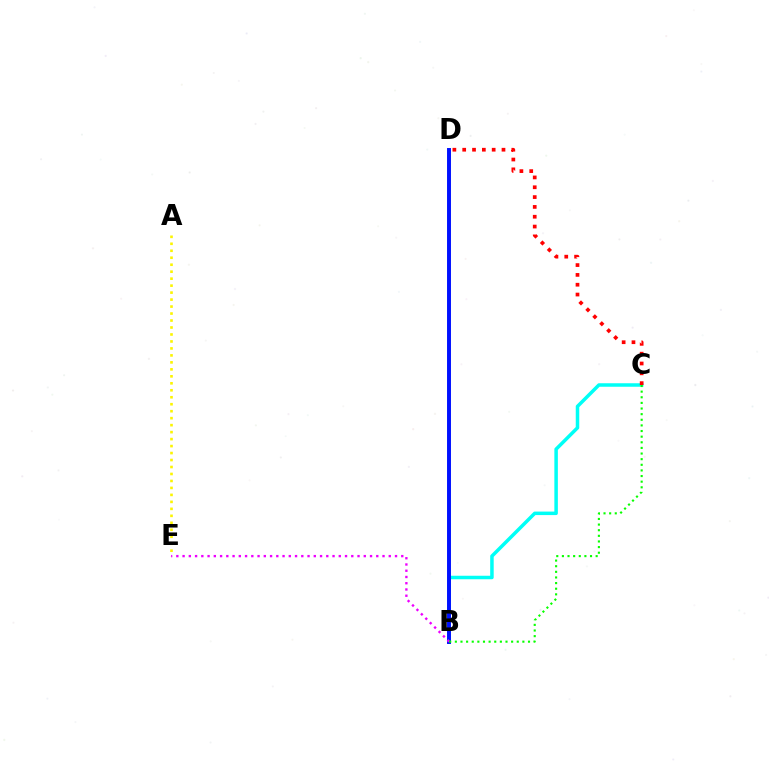{('B', 'C'): [{'color': '#00fff6', 'line_style': 'solid', 'thickness': 2.52}, {'color': '#08ff00', 'line_style': 'dotted', 'thickness': 1.53}], ('A', 'E'): [{'color': '#fcf500', 'line_style': 'dotted', 'thickness': 1.9}], ('B', 'D'): [{'color': '#0010ff', 'line_style': 'solid', 'thickness': 2.84}], ('B', 'E'): [{'color': '#ee00ff', 'line_style': 'dotted', 'thickness': 1.7}], ('C', 'D'): [{'color': '#ff0000', 'line_style': 'dotted', 'thickness': 2.67}]}